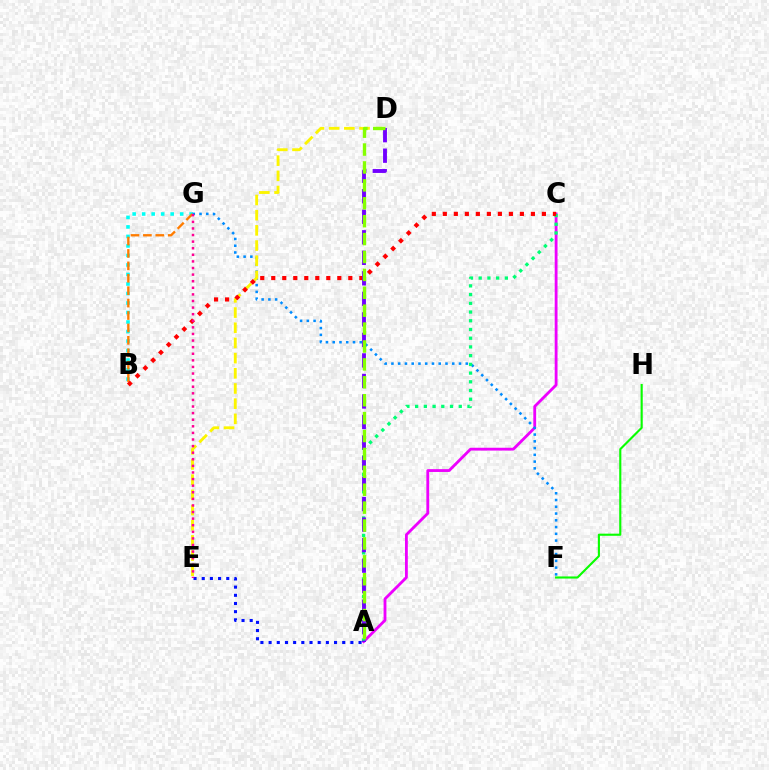{('A', 'C'): [{'color': '#ee00ff', 'line_style': 'solid', 'thickness': 2.04}, {'color': '#00ff74', 'line_style': 'dotted', 'thickness': 2.37}], ('B', 'G'): [{'color': '#00fff6', 'line_style': 'dotted', 'thickness': 2.58}, {'color': '#ff7c00', 'line_style': 'dashed', 'thickness': 1.69}], ('A', 'E'): [{'color': '#0010ff', 'line_style': 'dotted', 'thickness': 2.22}], ('F', 'G'): [{'color': '#008cff', 'line_style': 'dotted', 'thickness': 1.84}], ('D', 'E'): [{'color': '#fcf500', 'line_style': 'dashed', 'thickness': 2.06}], ('B', 'C'): [{'color': '#ff0000', 'line_style': 'dotted', 'thickness': 2.99}], ('A', 'D'): [{'color': '#7200ff', 'line_style': 'dashed', 'thickness': 2.79}, {'color': '#84ff00', 'line_style': 'dashed', 'thickness': 2.43}], ('E', 'G'): [{'color': '#ff0094', 'line_style': 'dotted', 'thickness': 1.79}], ('F', 'H'): [{'color': '#08ff00', 'line_style': 'solid', 'thickness': 1.53}]}